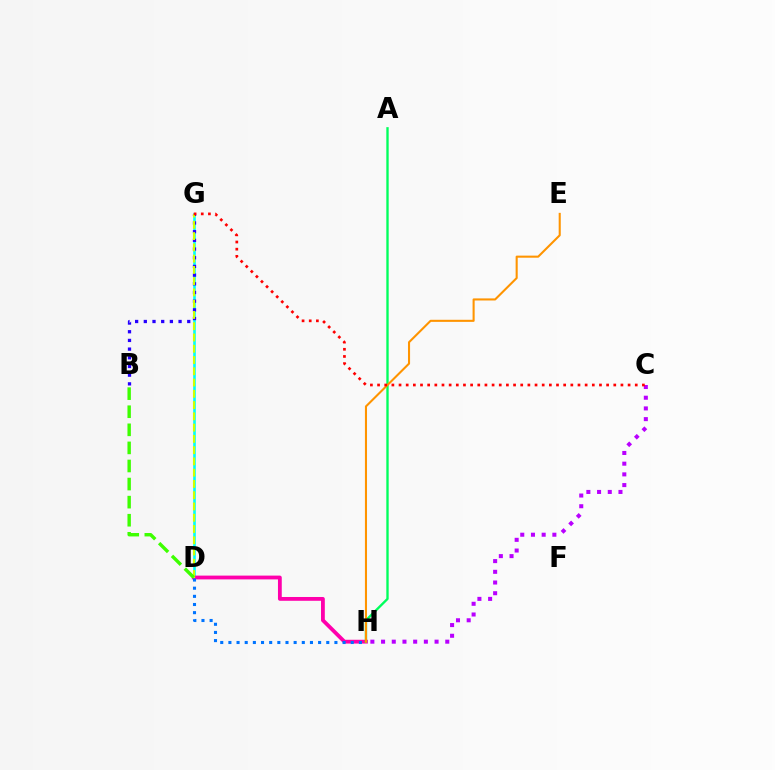{('D', 'G'): [{'color': '#00fff6', 'line_style': 'solid', 'thickness': 1.89}, {'color': '#d1ff00', 'line_style': 'dashed', 'thickness': 1.53}], ('D', 'H'): [{'color': '#ff00ac', 'line_style': 'solid', 'thickness': 2.74}, {'color': '#0074ff', 'line_style': 'dotted', 'thickness': 2.22}], ('A', 'H'): [{'color': '#00ff5c', 'line_style': 'solid', 'thickness': 1.7}], ('E', 'H'): [{'color': '#ff9400', 'line_style': 'solid', 'thickness': 1.5}], ('B', 'G'): [{'color': '#2500ff', 'line_style': 'dotted', 'thickness': 2.36}], ('B', 'D'): [{'color': '#3dff00', 'line_style': 'dashed', 'thickness': 2.46}], ('C', 'H'): [{'color': '#b900ff', 'line_style': 'dotted', 'thickness': 2.91}], ('C', 'G'): [{'color': '#ff0000', 'line_style': 'dotted', 'thickness': 1.94}]}